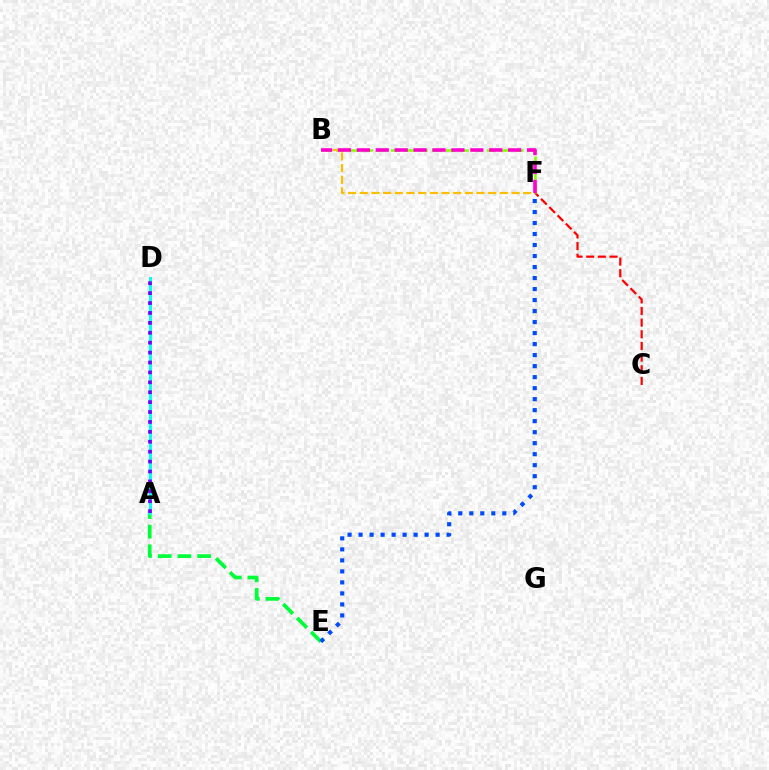{('C', 'F'): [{'color': '#ff0000', 'line_style': 'dashed', 'thickness': 1.58}], ('A', 'E'): [{'color': '#00ff39', 'line_style': 'dashed', 'thickness': 2.68}], ('A', 'D'): [{'color': '#00fff6', 'line_style': 'solid', 'thickness': 2.11}, {'color': '#7200ff', 'line_style': 'dotted', 'thickness': 2.69}], ('B', 'F'): [{'color': '#84ff00', 'line_style': 'dashed', 'thickness': 1.86}, {'color': '#ffbd00', 'line_style': 'dashed', 'thickness': 1.59}, {'color': '#ff00cf', 'line_style': 'dashed', 'thickness': 2.57}], ('E', 'F'): [{'color': '#004bff', 'line_style': 'dotted', 'thickness': 2.99}]}